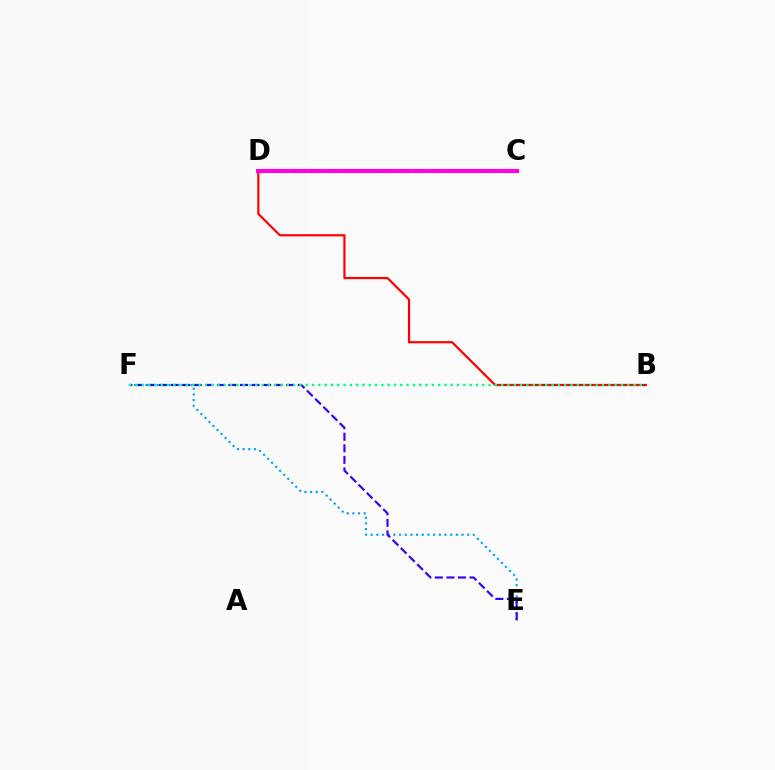{('C', 'D'): [{'color': '#ffd500', 'line_style': 'dashed', 'thickness': 2.35}, {'color': '#4fff00', 'line_style': 'solid', 'thickness': 2.6}, {'color': '#ff00ed', 'line_style': 'solid', 'thickness': 2.92}], ('E', 'F'): [{'color': '#009eff', 'line_style': 'dotted', 'thickness': 1.54}, {'color': '#3700ff', 'line_style': 'dashed', 'thickness': 1.57}], ('B', 'D'): [{'color': '#ff0000', 'line_style': 'solid', 'thickness': 1.58}], ('B', 'F'): [{'color': '#00ff86', 'line_style': 'dotted', 'thickness': 1.71}]}